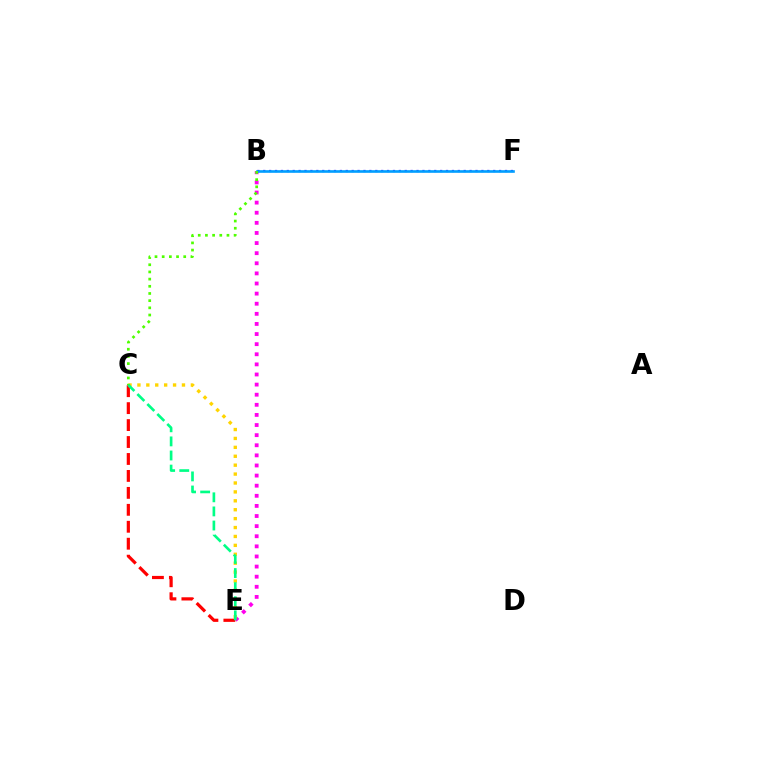{('B', 'E'): [{'color': '#ff00ed', 'line_style': 'dotted', 'thickness': 2.75}], ('B', 'F'): [{'color': '#3700ff', 'line_style': 'dotted', 'thickness': 1.6}, {'color': '#009eff', 'line_style': 'solid', 'thickness': 1.89}], ('C', 'E'): [{'color': '#ffd500', 'line_style': 'dotted', 'thickness': 2.42}, {'color': '#ff0000', 'line_style': 'dashed', 'thickness': 2.3}, {'color': '#00ff86', 'line_style': 'dashed', 'thickness': 1.92}], ('B', 'C'): [{'color': '#4fff00', 'line_style': 'dotted', 'thickness': 1.95}]}